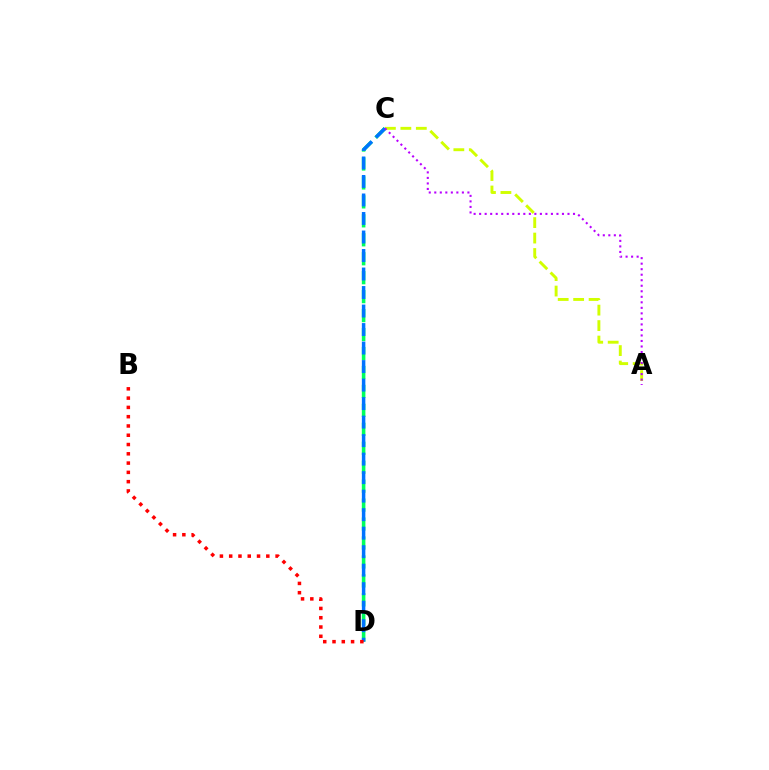{('A', 'C'): [{'color': '#d1ff00', 'line_style': 'dashed', 'thickness': 2.1}, {'color': '#b900ff', 'line_style': 'dotted', 'thickness': 1.5}], ('C', 'D'): [{'color': '#00ff5c', 'line_style': 'dashed', 'thickness': 2.57}, {'color': '#0074ff', 'line_style': 'dashed', 'thickness': 2.51}], ('B', 'D'): [{'color': '#ff0000', 'line_style': 'dotted', 'thickness': 2.52}]}